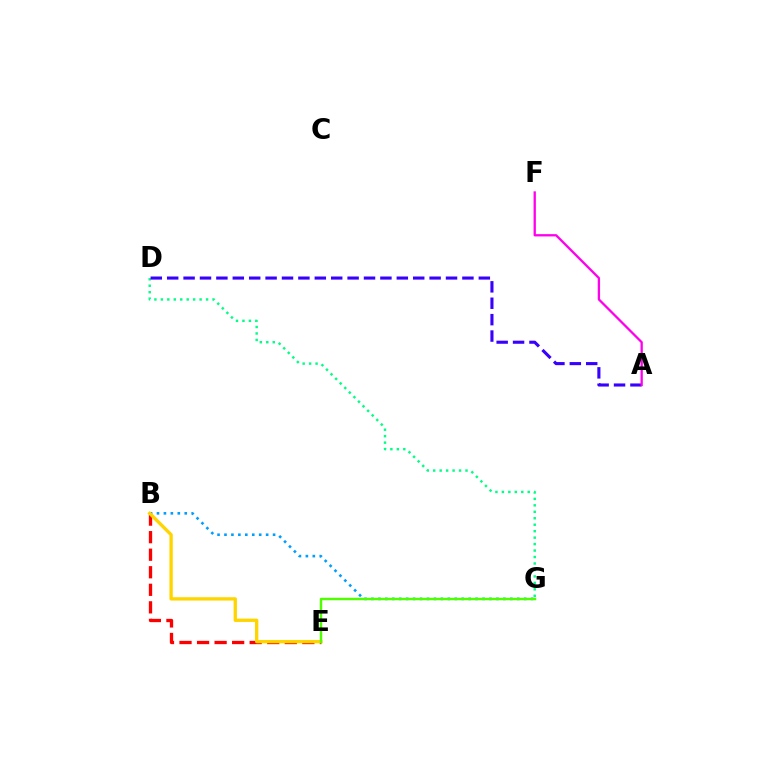{('B', 'G'): [{'color': '#009eff', 'line_style': 'dotted', 'thickness': 1.89}], ('D', 'G'): [{'color': '#00ff86', 'line_style': 'dotted', 'thickness': 1.76}], ('A', 'D'): [{'color': '#3700ff', 'line_style': 'dashed', 'thickness': 2.23}], ('B', 'E'): [{'color': '#ff0000', 'line_style': 'dashed', 'thickness': 2.38}, {'color': '#ffd500', 'line_style': 'solid', 'thickness': 2.4}], ('E', 'G'): [{'color': '#4fff00', 'line_style': 'solid', 'thickness': 1.76}], ('A', 'F'): [{'color': '#ff00ed', 'line_style': 'solid', 'thickness': 1.66}]}